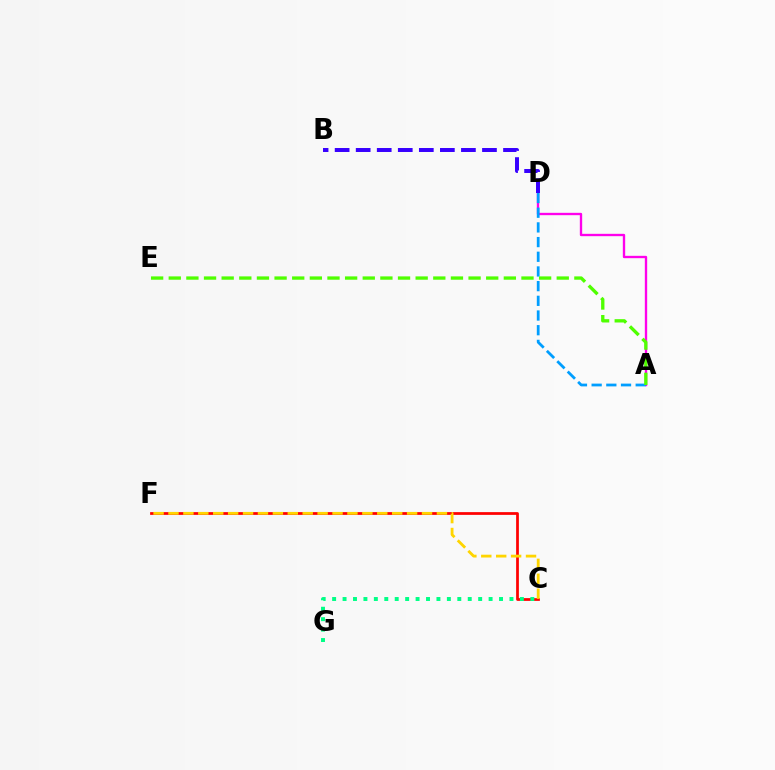{('C', 'F'): [{'color': '#ff0000', 'line_style': 'solid', 'thickness': 1.98}, {'color': '#ffd500', 'line_style': 'dashed', 'thickness': 2.03}], ('C', 'G'): [{'color': '#00ff86', 'line_style': 'dotted', 'thickness': 2.83}], ('A', 'D'): [{'color': '#ff00ed', 'line_style': 'solid', 'thickness': 1.68}, {'color': '#009eff', 'line_style': 'dashed', 'thickness': 2.0}], ('B', 'D'): [{'color': '#3700ff', 'line_style': 'dashed', 'thickness': 2.86}], ('A', 'E'): [{'color': '#4fff00', 'line_style': 'dashed', 'thickness': 2.4}]}